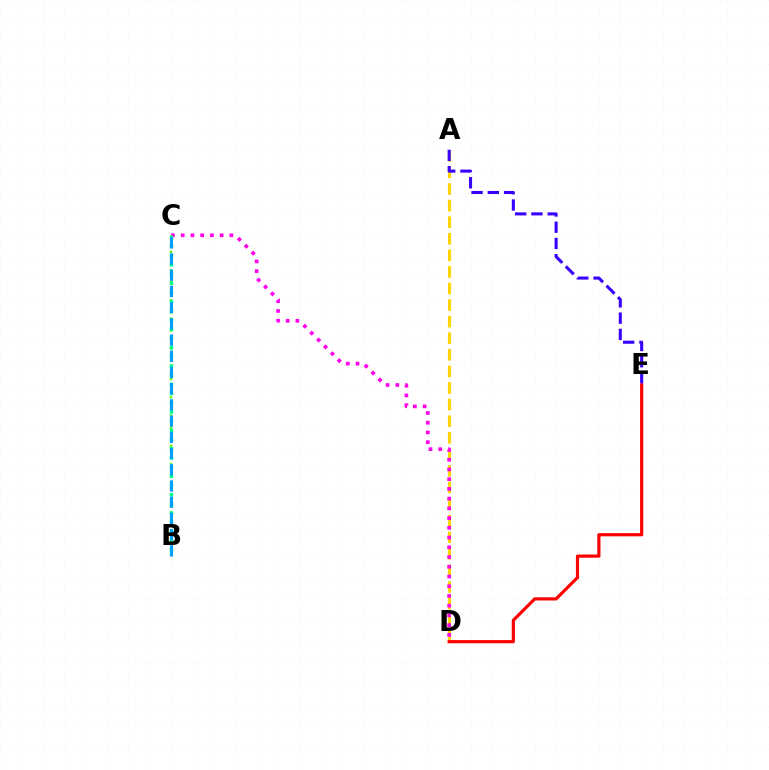{('B', 'C'): [{'color': '#4fff00', 'line_style': 'dotted', 'thickness': 1.65}, {'color': '#00ff86', 'line_style': 'dotted', 'thickness': 2.5}, {'color': '#009eff', 'line_style': 'dashed', 'thickness': 2.2}], ('A', 'D'): [{'color': '#ffd500', 'line_style': 'dashed', 'thickness': 2.25}], ('A', 'E'): [{'color': '#3700ff', 'line_style': 'dashed', 'thickness': 2.21}], ('C', 'D'): [{'color': '#ff00ed', 'line_style': 'dotted', 'thickness': 2.64}], ('D', 'E'): [{'color': '#ff0000', 'line_style': 'solid', 'thickness': 2.29}]}